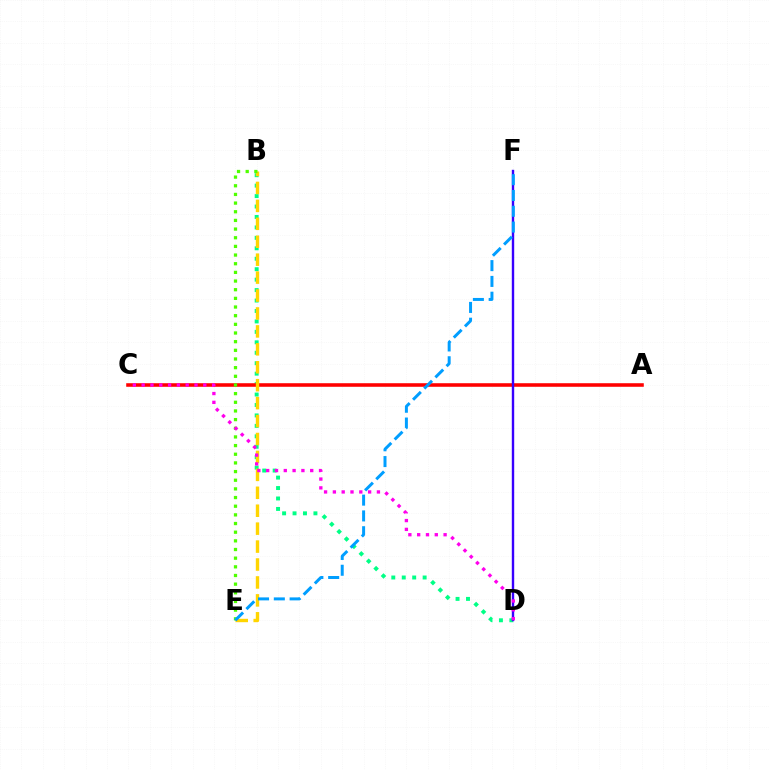{('B', 'D'): [{'color': '#00ff86', 'line_style': 'dotted', 'thickness': 2.84}], ('A', 'C'): [{'color': '#ff0000', 'line_style': 'solid', 'thickness': 2.57}], ('B', 'E'): [{'color': '#ffd500', 'line_style': 'dashed', 'thickness': 2.44}, {'color': '#4fff00', 'line_style': 'dotted', 'thickness': 2.35}], ('D', 'F'): [{'color': '#3700ff', 'line_style': 'solid', 'thickness': 1.73}], ('C', 'D'): [{'color': '#ff00ed', 'line_style': 'dotted', 'thickness': 2.39}], ('E', 'F'): [{'color': '#009eff', 'line_style': 'dashed', 'thickness': 2.15}]}